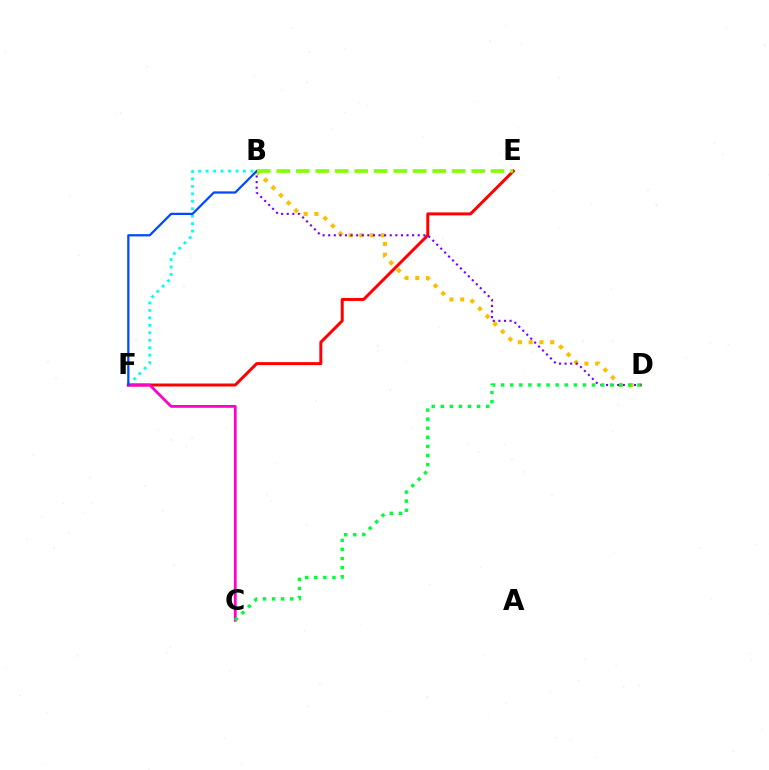{('B', 'D'): [{'color': '#ffbd00', 'line_style': 'dotted', 'thickness': 2.93}, {'color': '#7200ff', 'line_style': 'dotted', 'thickness': 1.52}], ('E', 'F'): [{'color': '#ff0000', 'line_style': 'solid', 'thickness': 2.14}], ('B', 'F'): [{'color': '#00fff6', 'line_style': 'dotted', 'thickness': 2.03}, {'color': '#004bff', 'line_style': 'solid', 'thickness': 1.62}], ('C', 'F'): [{'color': '#ff00cf', 'line_style': 'solid', 'thickness': 2.01}], ('C', 'D'): [{'color': '#00ff39', 'line_style': 'dotted', 'thickness': 2.47}], ('B', 'E'): [{'color': '#84ff00', 'line_style': 'dashed', 'thickness': 2.65}]}